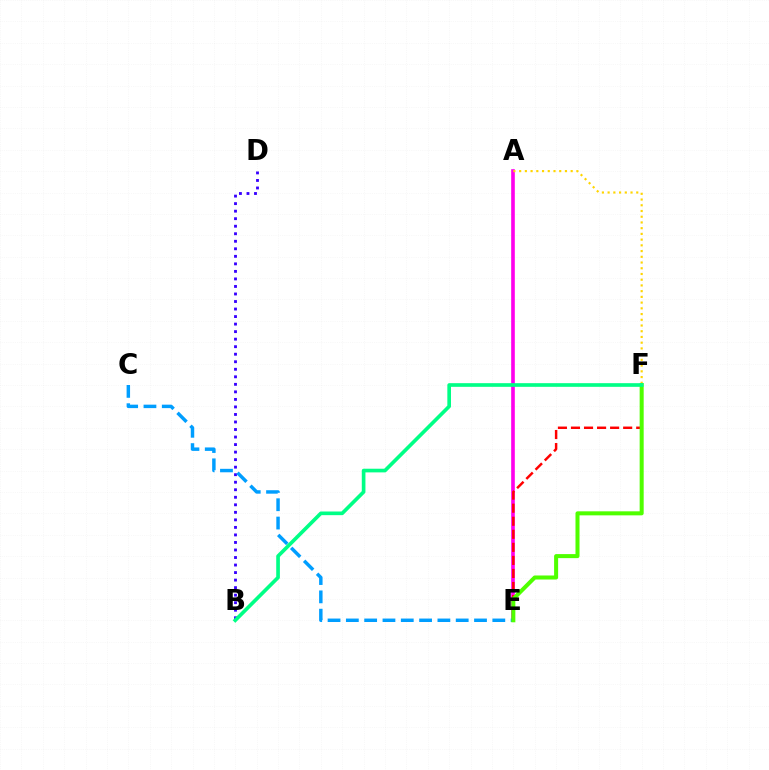{('B', 'D'): [{'color': '#3700ff', 'line_style': 'dotted', 'thickness': 2.05}], ('A', 'E'): [{'color': '#ff00ed', 'line_style': 'solid', 'thickness': 2.61}], ('E', 'F'): [{'color': '#ff0000', 'line_style': 'dashed', 'thickness': 1.77}, {'color': '#4fff00', 'line_style': 'solid', 'thickness': 2.9}], ('C', 'E'): [{'color': '#009eff', 'line_style': 'dashed', 'thickness': 2.49}], ('A', 'F'): [{'color': '#ffd500', 'line_style': 'dotted', 'thickness': 1.56}], ('B', 'F'): [{'color': '#00ff86', 'line_style': 'solid', 'thickness': 2.63}]}